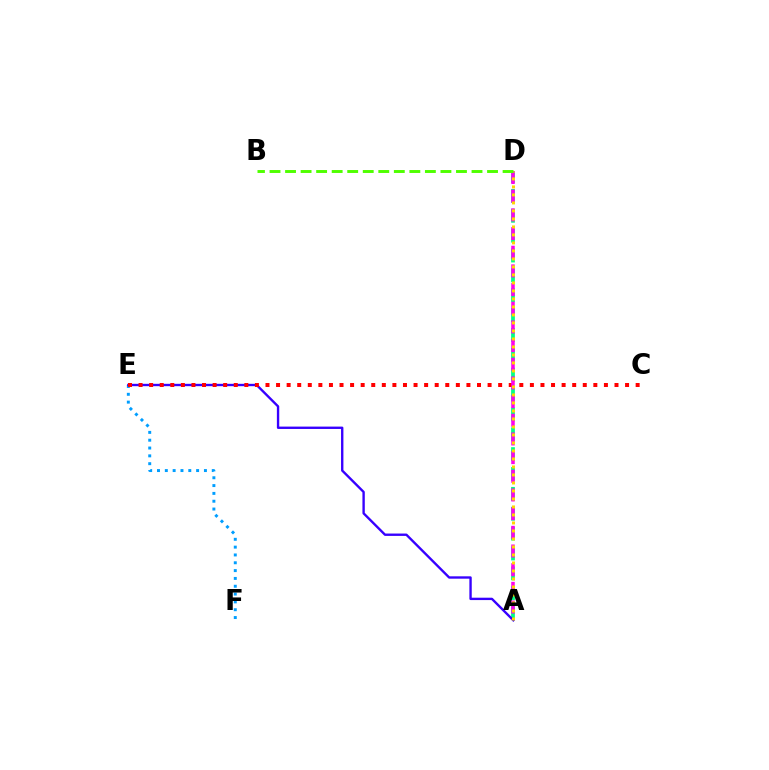{('A', 'D'): [{'color': '#00ff86', 'line_style': 'dashed', 'thickness': 2.7}, {'color': '#ff00ed', 'line_style': 'dashed', 'thickness': 2.54}, {'color': '#ffd500', 'line_style': 'dotted', 'thickness': 2.17}], ('E', 'F'): [{'color': '#009eff', 'line_style': 'dotted', 'thickness': 2.13}], ('A', 'E'): [{'color': '#3700ff', 'line_style': 'solid', 'thickness': 1.71}], ('C', 'E'): [{'color': '#ff0000', 'line_style': 'dotted', 'thickness': 2.87}], ('B', 'D'): [{'color': '#4fff00', 'line_style': 'dashed', 'thickness': 2.11}]}